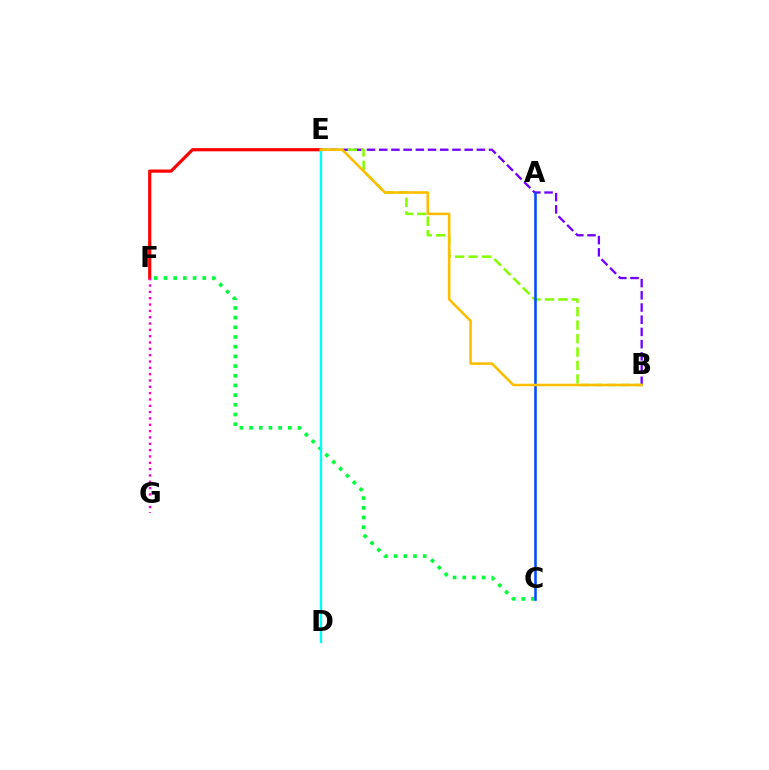{('B', 'E'): [{'color': '#7200ff', 'line_style': 'dashed', 'thickness': 1.66}, {'color': '#84ff00', 'line_style': 'dashed', 'thickness': 1.83}, {'color': '#ffbd00', 'line_style': 'solid', 'thickness': 1.84}], ('C', 'F'): [{'color': '#00ff39', 'line_style': 'dotted', 'thickness': 2.63}], ('A', 'C'): [{'color': '#004bff', 'line_style': 'solid', 'thickness': 1.83}], ('E', 'F'): [{'color': '#ff0000', 'line_style': 'solid', 'thickness': 2.29}], ('F', 'G'): [{'color': '#ff00cf', 'line_style': 'dotted', 'thickness': 1.72}], ('D', 'E'): [{'color': '#00fff6', 'line_style': 'solid', 'thickness': 1.69}]}